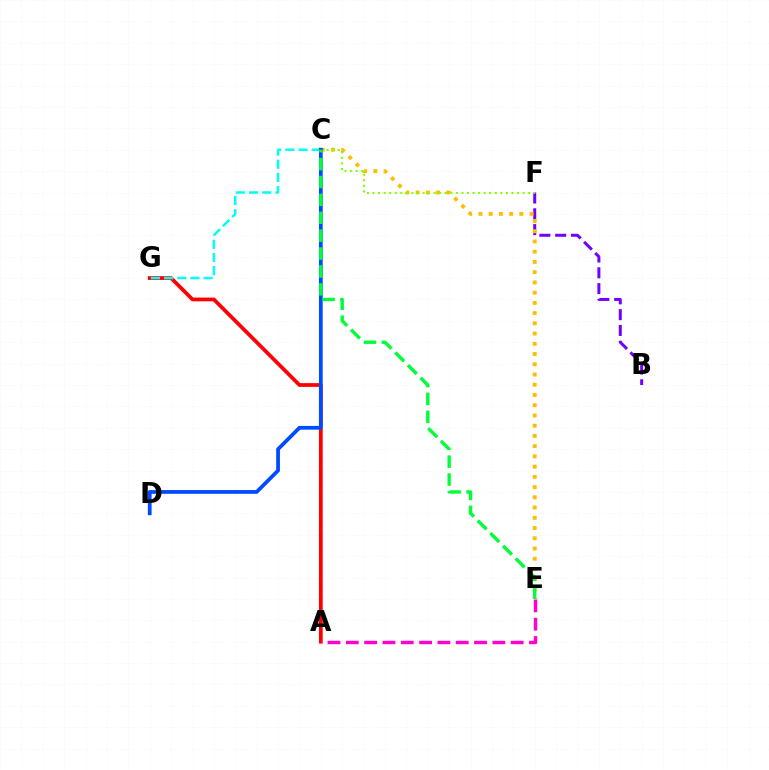{('B', 'F'): [{'color': '#7200ff', 'line_style': 'dashed', 'thickness': 2.15}], ('A', 'G'): [{'color': '#ff0000', 'line_style': 'solid', 'thickness': 2.69}], ('C', 'E'): [{'color': '#ffbd00', 'line_style': 'dotted', 'thickness': 2.78}, {'color': '#00ff39', 'line_style': 'dashed', 'thickness': 2.43}], ('C', 'G'): [{'color': '#00fff6', 'line_style': 'dashed', 'thickness': 1.79}], ('A', 'E'): [{'color': '#ff00cf', 'line_style': 'dashed', 'thickness': 2.49}], ('C', 'F'): [{'color': '#84ff00', 'line_style': 'dotted', 'thickness': 1.51}], ('C', 'D'): [{'color': '#004bff', 'line_style': 'solid', 'thickness': 2.7}]}